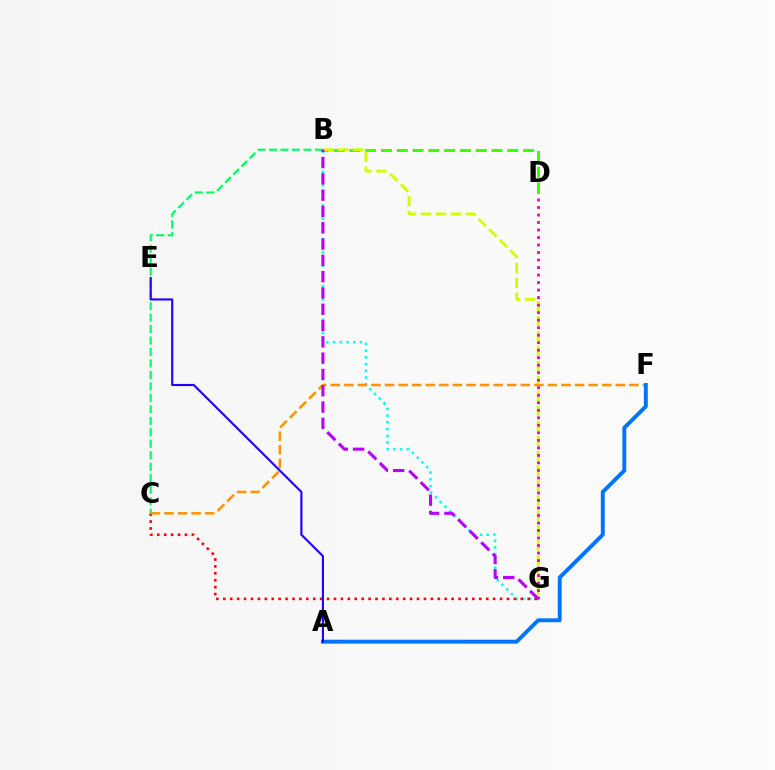{('B', 'G'): [{'color': '#00fff6', 'line_style': 'dotted', 'thickness': 1.83}, {'color': '#d1ff00', 'line_style': 'dashed', 'thickness': 2.03}, {'color': '#b900ff', 'line_style': 'dashed', 'thickness': 2.21}], ('C', 'G'): [{'color': '#ff0000', 'line_style': 'dotted', 'thickness': 1.88}], ('B', 'D'): [{'color': '#3dff00', 'line_style': 'dashed', 'thickness': 2.15}], ('B', 'C'): [{'color': '#00ff5c', 'line_style': 'dashed', 'thickness': 1.56}], ('C', 'F'): [{'color': '#ff9400', 'line_style': 'dashed', 'thickness': 1.84}], ('A', 'F'): [{'color': '#0074ff', 'line_style': 'solid', 'thickness': 2.82}], ('A', 'E'): [{'color': '#2500ff', 'line_style': 'solid', 'thickness': 1.54}], ('D', 'G'): [{'color': '#ff00ac', 'line_style': 'dotted', 'thickness': 2.04}]}